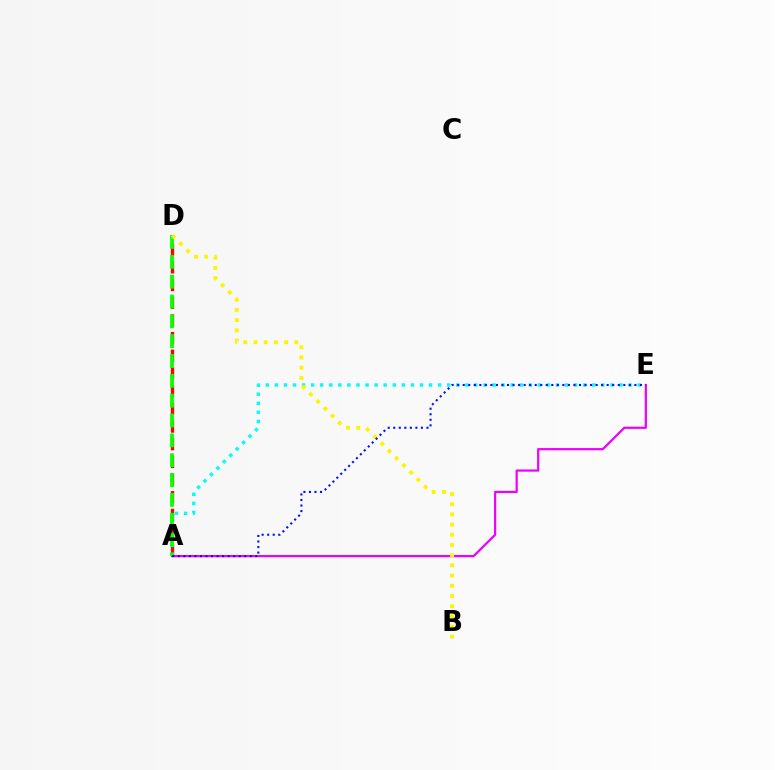{('A', 'E'): [{'color': '#ee00ff', 'line_style': 'solid', 'thickness': 1.59}, {'color': '#00fff6', 'line_style': 'dotted', 'thickness': 2.46}, {'color': '#0010ff', 'line_style': 'dotted', 'thickness': 1.5}], ('A', 'D'): [{'color': '#ff0000', 'line_style': 'dashed', 'thickness': 2.4}, {'color': '#08ff00', 'line_style': 'dashed', 'thickness': 2.7}], ('B', 'D'): [{'color': '#fcf500', 'line_style': 'dotted', 'thickness': 2.77}]}